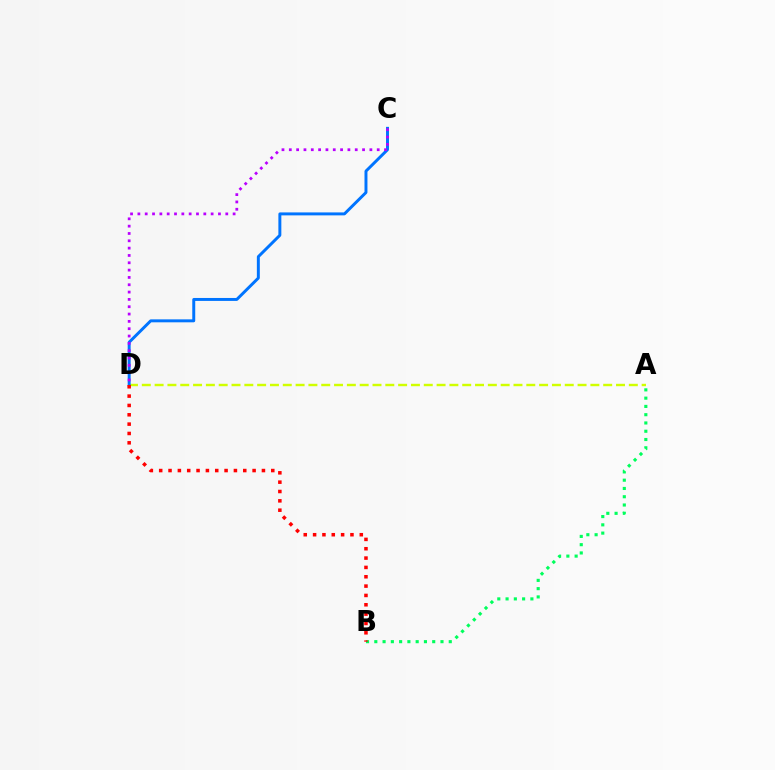{('A', 'D'): [{'color': '#d1ff00', 'line_style': 'dashed', 'thickness': 1.74}], ('A', 'B'): [{'color': '#00ff5c', 'line_style': 'dotted', 'thickness': 2.25}], ('C', 'D'): [{'color': '#0074ff', 'line_style': 'solid', 'thickness': 2.13}, {'color': '#b900ff', 'line_style': 'dotted', 'thickness': 1.99}], ('B', 'D'): [{'color': '#ff0000', 'line_style': 'dotted', 'thickness': 2.54}]}